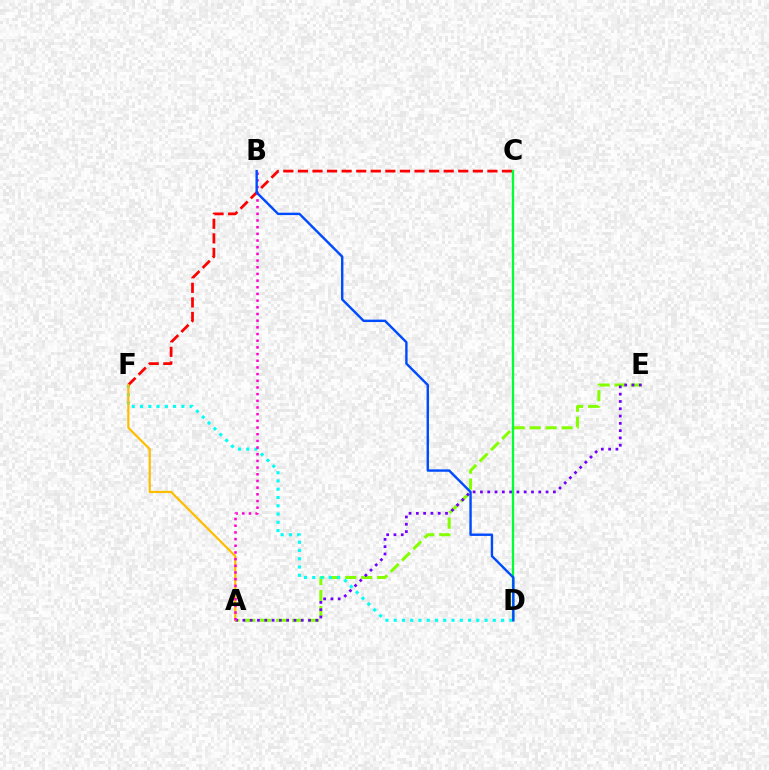{('A', 'E'): [{'color': '#84ff00', 'line_style': 'dashed', 'thickness': 2.17}, {'color': '#7200ff', 'line_style': 'dotted', 'thickness': 1.98}], ('D', 'F'): [{'color': '#00fff6', 'line_style': 'dotted', 'thickness': 2.24}], ('C', 'F'): [{'color': '#ff0000', 'line_style': 'dashed', 'thickness': 1.98}], ('C', 'D'): [{'color': '#00ff39', 'line_style': 'solid', 'thickness': 1.67}], ('A', 'F'): [{'color': '#ffbd00', 'line_style': 'solid', 'thickness': 1.59}], ('A', 'B'): [{'color': '#ff00cf', 'line_style': 'dotted', 'thickness': 1.81}], ('B', 'D'): [{'color': '#004bff', 'line_style': 'solid', 'thickness': 1.73}]}